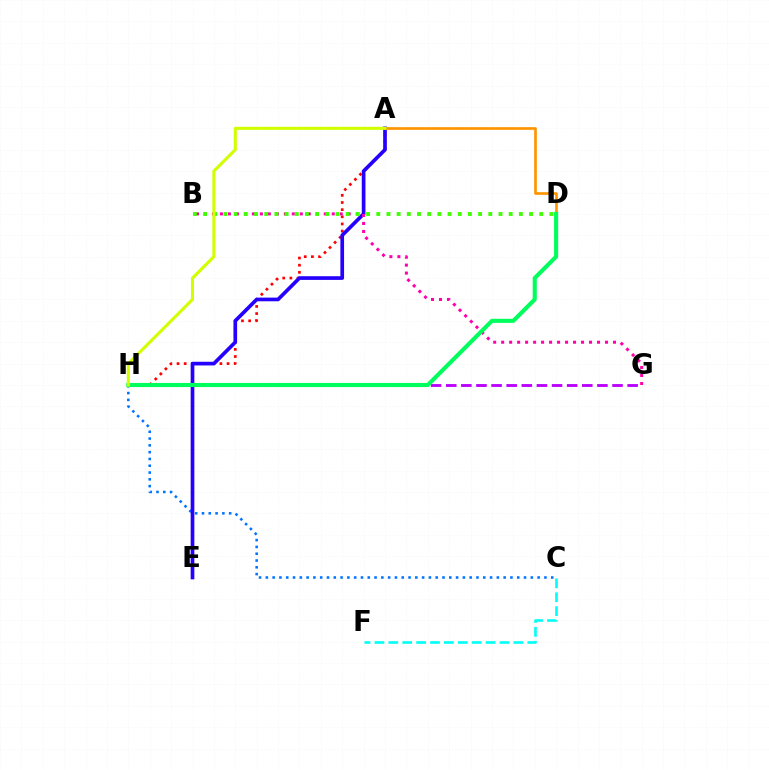{('A', 'H'): [{'color': '#ff0000', 'line_style': 'dotted', 'thickness': 1.94}, {'color': '#d1ff00', 'line_style': 'solid', 'thickness': 2.21}], ('C', 'H'): [{'color': '#0074ff', 'line_style': 'dotted', 'thickness': 1.85}], ('A', 'E'): [{'color': '#2500ff', 'line_style': 'solid', 'thickness': 2.65}], ('B', 'G'): [{'color': '#ff00ac', 'line_style': 'dotted', 'thickness': 2.17}], ('C', 'F'): [{'color': '#00fff6', 'line_style': 'dashed', 'thickness': 1.89}], ('A', 'D'): [{'color': '#ff9400', 'line_style': 'solid', 'thickness': 1.92}], ('G', 'H'): [{'color': '#b900ff', 'line_style': 'dashed', 'thickness': 2.05}], ('B', 'D'): [{'color': '#3dff00', 'line_style': 'dotted', 'thickness': 2.77}], ('D', 'H'): [{'color': '#00ff5c', 'line_style': 'solid', 'thickness': 2.96}]}